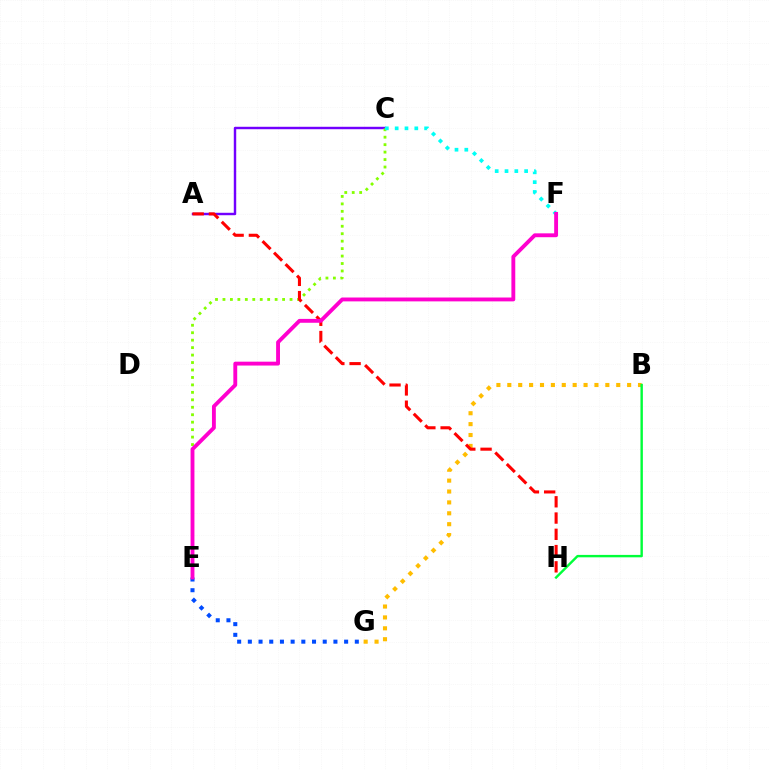{('A', 'C'): [{'color': '#7200ff', 'line_style': 'solid', 'thickness': 1.75}], ('E', 'G'): [{'color': '#004bff', 'line_style': 'dotted', 'thickness': 2.91}], ('B', 'G'): [{'color': '#ffbd00', 'line_style': 'dotted', 'thickness': 2.96}], ('C', 'E'): [{'color': '#84ff00', 'line_style': 'dotted', 'thickness': 2.03}], ('A', 'H'): [{'color': '#ff0000', 'line_style': 'dashed', 'thickness': 2.21}], ('C', 'F'): [{'color': '#00fff6', 'line_style': 'dotted', 'thickness': 2.67}], ('B', 'H'): [{'color': '#00ff39', 'line_style': 'solid', 'thickness': 1.74}], ('E', 'F'): [{'color': '#ff00cf', 'line_style': 'solid', 'thickness': 2.78}]}